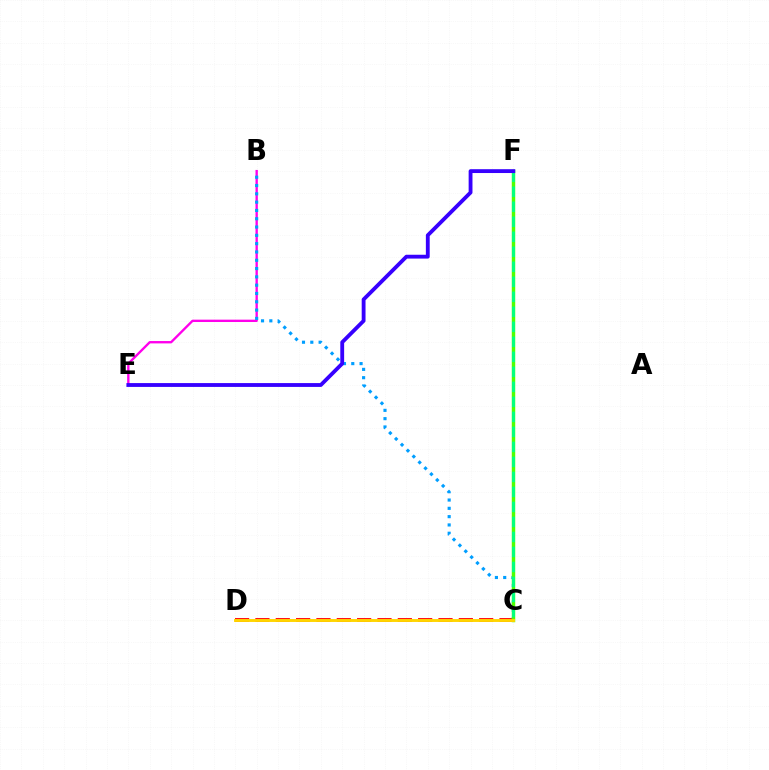{('C', 'D'): [{'color': '#ff0000', 'line_style': 'dashed', 'thickness': 2.76}, {'color': '#ffd500', 'line_style': 'solid', 'thickness': 2.09}], ('B', 'E'): [{'color': '#ff00ed', 'line_style': 'solid', 'thickness': 1.7}], ('B', 'C'): [{'color': '#009eff', 'line_style': 'dotted', 'thickness': 2.26}], ('C', 'F'): [{'color': '#4fff00', 'line_style': 'solid', 'thickness': 2.49}, {'color': '#00ff86', 'line_style': 'dashed', 'thickness': 2.04}], ('E', 'F'): [{'color': '#3700ff', 'line_style': 'solid', 'thickness': 2.76}]}